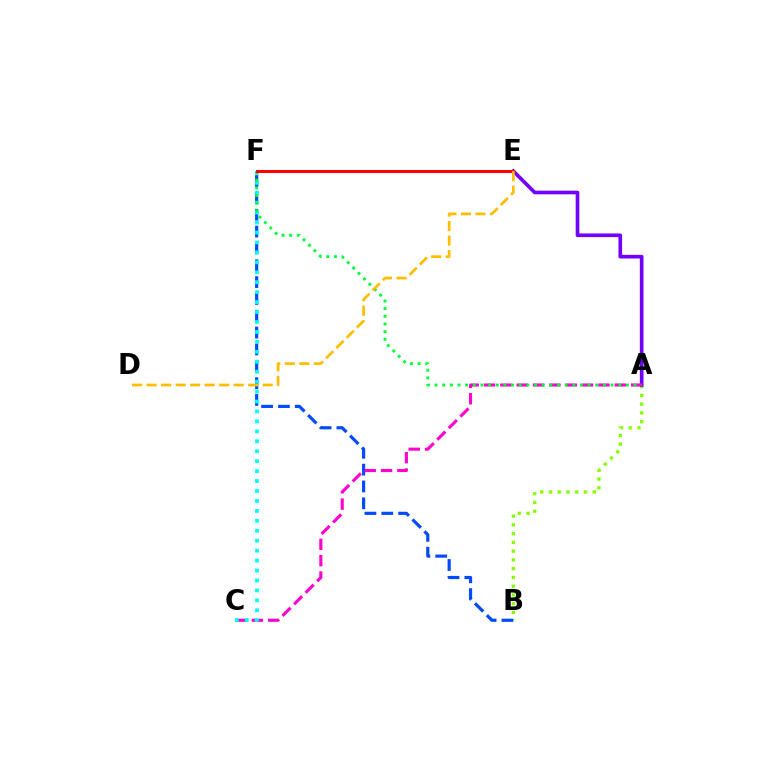{('A', 'B'): [{'color': '#84ff00', 'line_style': 'dotted', 'thickness': 2.38}], ('B', 'F'): [{'color': '#004bff', 'line_style': 'dashed', 'thickness': 2.29}], ('A', 'E'): [{'color': '#7200ff', 'line_style': 'solid', 'thickness': 2.63}], ('A', 'C'): [{'color': '#ff00cf', 'line_style': 'dashed', 'thickness': 2.22}], ('C', 'F'): [{'color': '#00fff6', 'line_style': 'dotted', 'thickness': 2.7}], ('A', 'F'): [{'color': '#00ff39', 'line_style': 'dotted', 'thickness': 2.08}], ('E', 'F'): [{'color': '#ff0000', 'line_style': 'solid', 'thickness': 2.19}], ('D', 'E'): [{'color': '#ffbd00', 'line_style': 'dashed', 'thickness': 1.97}]}